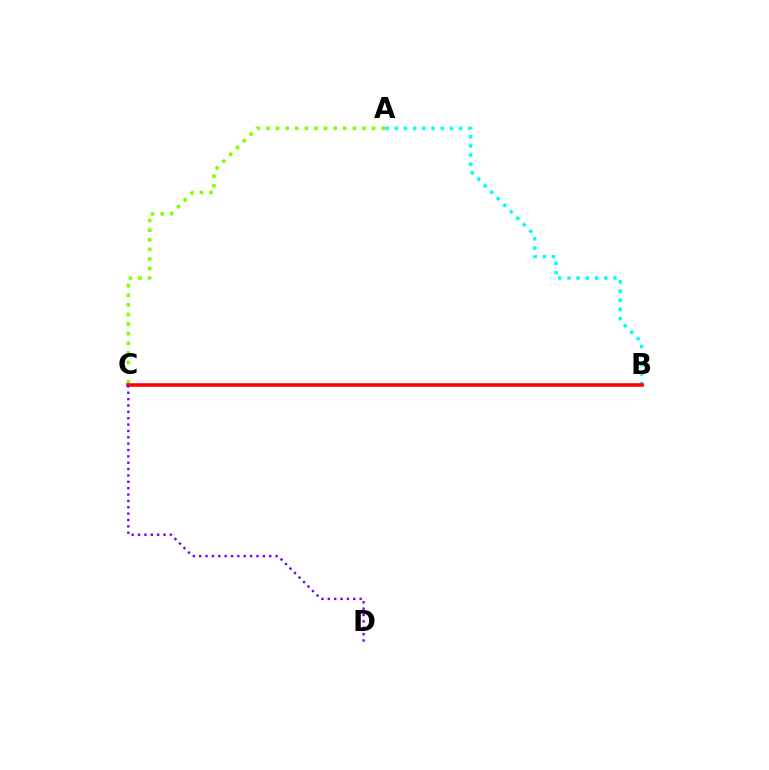{('A', 'B'): [{'color': '#00fff6', 'line_style': 'dotted', 'thickness': 2.5}], ('A', 'C'): [{'color': '#84ff00', 'line_style': 'dotted', 'thickness': 2.61}], ('B', 'C'): [{'color': '#ff0000', 'line_style': 'solid', 'thickness': 2.58}], ('C', 'D'): [{'color': '#7200ff', 'line_style': 'dotted', 'thickness': 1.73}]}